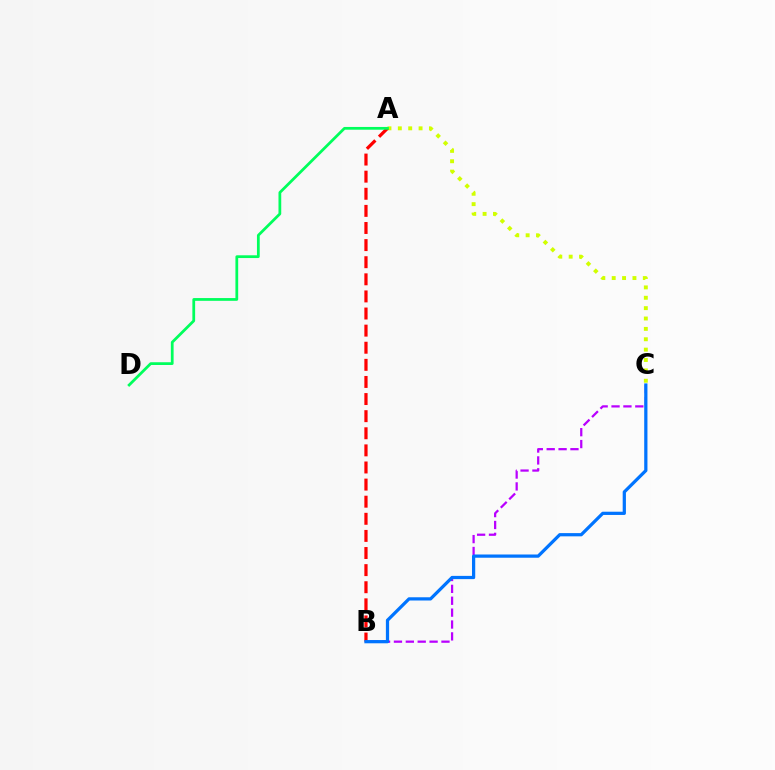{('A', 'C'): [{'color': '#d1ff00', 'line_style': 'dotted', 'thickness': 2.82}], ('A', 'B'): [{'color': '#ff0000', 'line_style': 'dashed', 'thickness': 2.32}], ('A', 'D'): [{'color': '#00ff5c', 'line_style': 'solid', 'thickness': 1.99}], ('B', 'C'): [{'color': '#b900ff', 'line_style': 'dashed', 'thickness': 1.61}, {'color': '#0074ff', 'line_style': 'solid', 'thickness': 2.33}]}